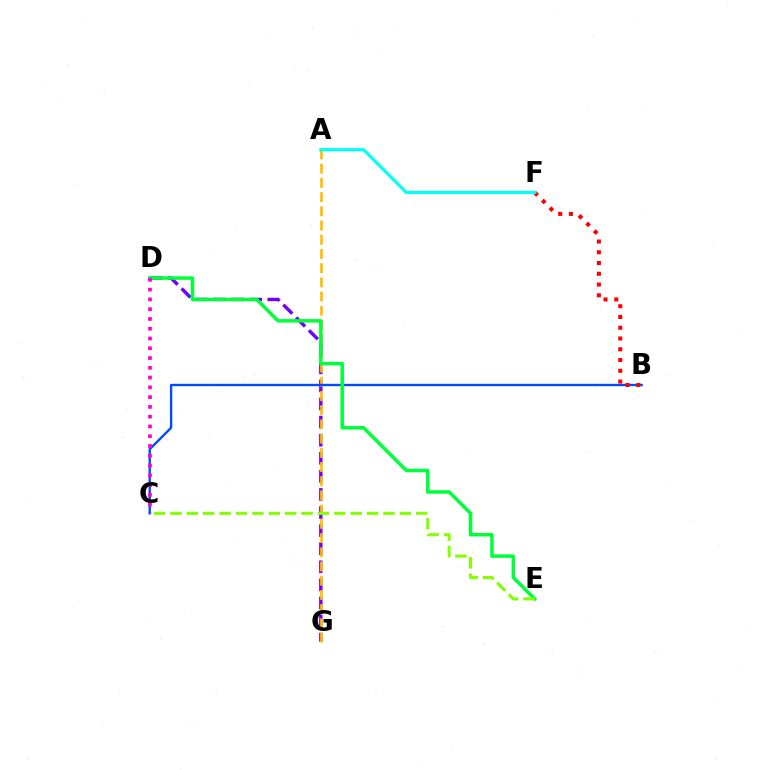{('D', 'G'): [{'color': '#7200ff', 'line_style': 'dashed', 'thickness': 2.46}], ('A', 'G'): [{'color': '#ffbd00', 'line_style': 'dashed', 'thickness': 1.93}], ('B', 'C'): [{'color': '#004bff', 'line_style': 'solid', 'thickness': 1.69}], ('B', 'F'): [{'color': '#ff0000', 'line_style': 'dotted', 'thickness': 2.92}], ('D', 'E'): [{'color': '#00ff39', 'line_style': 'solid', 'thickness': 2.51}], ('C', 'E'): [{'color': '#84ff00', 'line_style': 'dashed', 'thickness': 2.23}], ('A', 'F'): [{'color': '#00fff6', 'line_style': 'solid', 'thickness': 2.3}], ('C', 'D'): [{'color': '#ff00cf', 'line_style': 'dotted', 'thickness': 2.66}]}